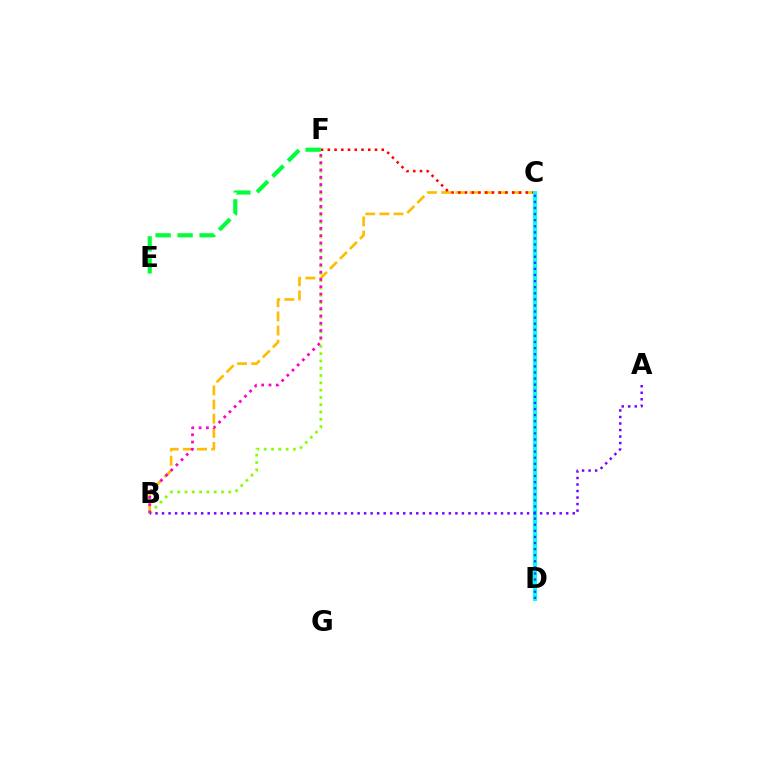{('B', 'F'): [{'color': '#84ff00', 'line_style': 'dotted', 'thickness': 1.98}, {'color': '#ff00cf', 'line_style': 'dotted', 'thickness': 1.98}], ('B', 'C'): [{'color': '#ffbd00', 'line_style': 'dashed', 'thickness': 1.92}], ('C', 'F'): [{'color': '#ff0000', 'line_style': 'dotted', 'thickness': 1.83}], ('E', 'F'): [{'color': '#00ff39', 'line_style': 'dashed', 'thickness': 2.99}], ('C', 'D'): [{'color': '#00fff6', 'line_style': 'solid', 'thickness': 2.87}, {'color': '#004bff', 'line_style': 'dotted', 'thickness': 1.66}], ('A', 'B'): [{'color': '#7200ff', 'line_style': 'dotted', 'thickness': 1.77}]}